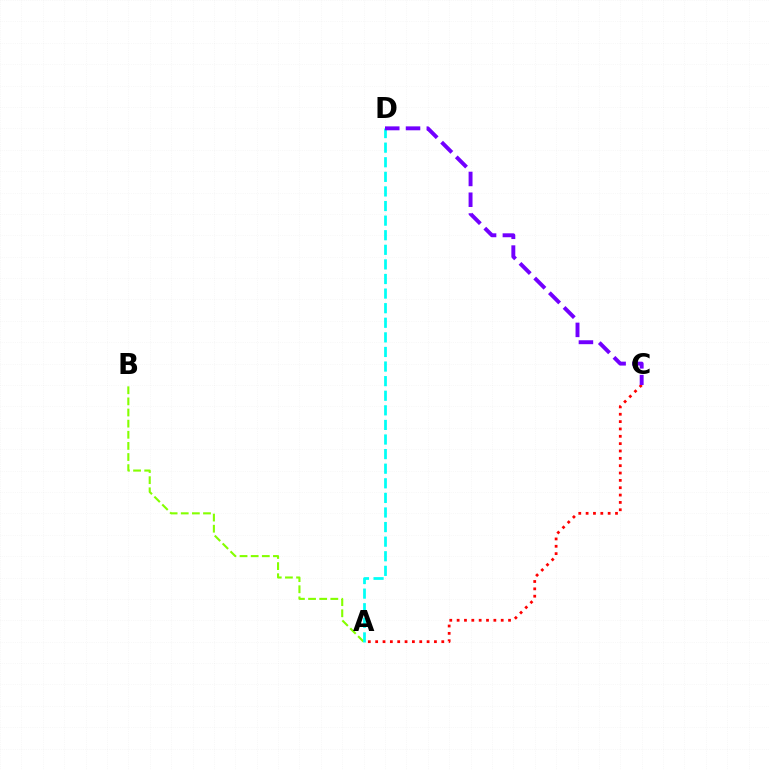{('A', 'B'): [{'color': '#84ff00', 'line_style': 'dashed', 'thickness': 1.51}], ('A', 'C'): [{'color': '#ff0000', 'line_style': 'dotted', 'thickness': 2.0}], ('A', 'D'): [{'color': '#00fff6', 'line_style': 'dashed', 'thickness': 1.98}], ('C', 'D'): [{'color': '#7200ff', 'line_style': 'dashed', 'thickness': 2.82}]}